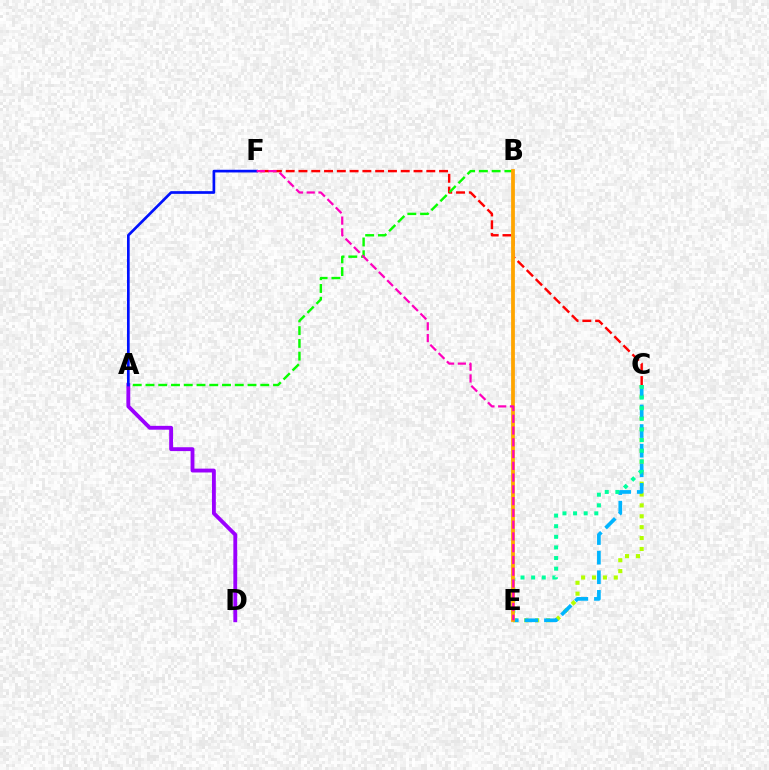{('C', 'F'): [{'color': '#ff0000', 'line_style': 'dashed', 'thickness': 1.74}], ('C', 'E'): [{'color': '#b3ff00', 'line_style': 'dotted', 'thickness': 2.96}, {'color': '#00b5ff', 'line_style': 'dashed', 'thickness': 2.66}, {'color': '#00ff9d', 'line_style': 'dotted', 'thickness': 2.88}], ('A', 'B'): [{'color': '#08ff00', 'line_style': 'dashed', 'thickness': 1.73}], ('B', 'E'): [{'color': '#ffa500', 'line_style': 'solid', 'thickness': 2.72}], ('A', 'D'): [{'color': '#9b00ff', 'line_style': 'solid', 'thickness': 2.77}], ('A', 'F'): [{'color': '#0010ff', 'line_style': 'solid', 'thickness': 1.93}], ('E', 'F'): [{'color': '#ff00bd', 'line_style': 'dashed', 'thickness': 1.6}]}